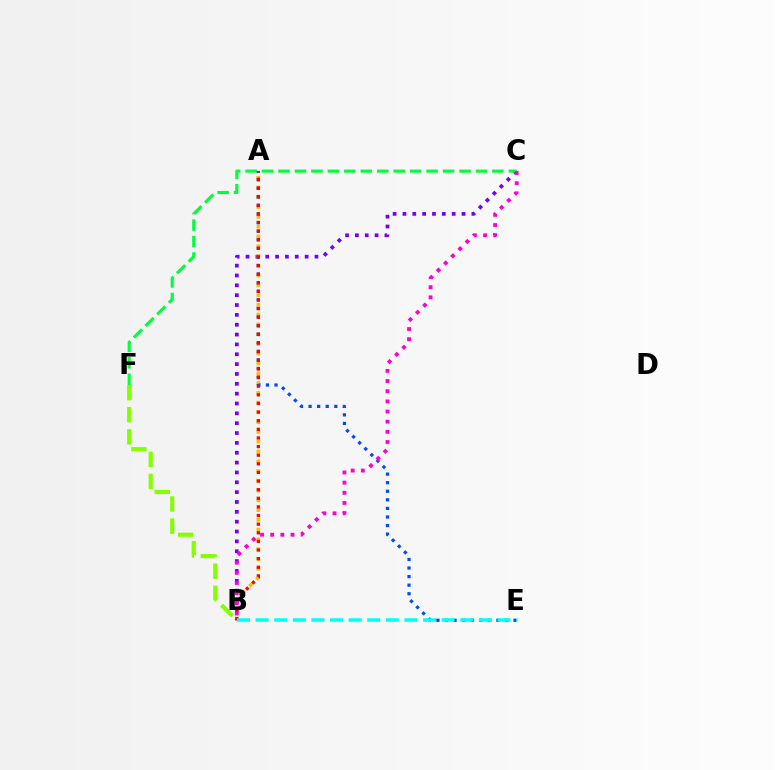{('B', 'C'): [{'color': '#7200ff', 'line_style': 'dotted', 'thickness': 2.68}, {'color': '#ff00cf', 'line_style': 'dotted', 'thickness': 2.76}], ('C', 'F'): [{'color': '#00ff39', 'line_style': 'dashed', 'thickness': 2.24}], ('A', 'B'): [{'color': '#ffbd00', 'line_style': 'dotted', 'thickness': 2.66}, {'color': '#ff0000', 'line_style': 'dotted', 'thickness': 2.34}], ('A', 'E'): [{'color': '#004bff', 'line_style': 'dotted', 'thickness': 2.33}], ('B', 'F'): [{'color': '#84ff00', 'line_style': 'dashed', 'thickness': 3.0}], ('B', 'E'): [{'color': '#00fff6', 'line_style': 'dashed', 'thickness': 2.53}]}